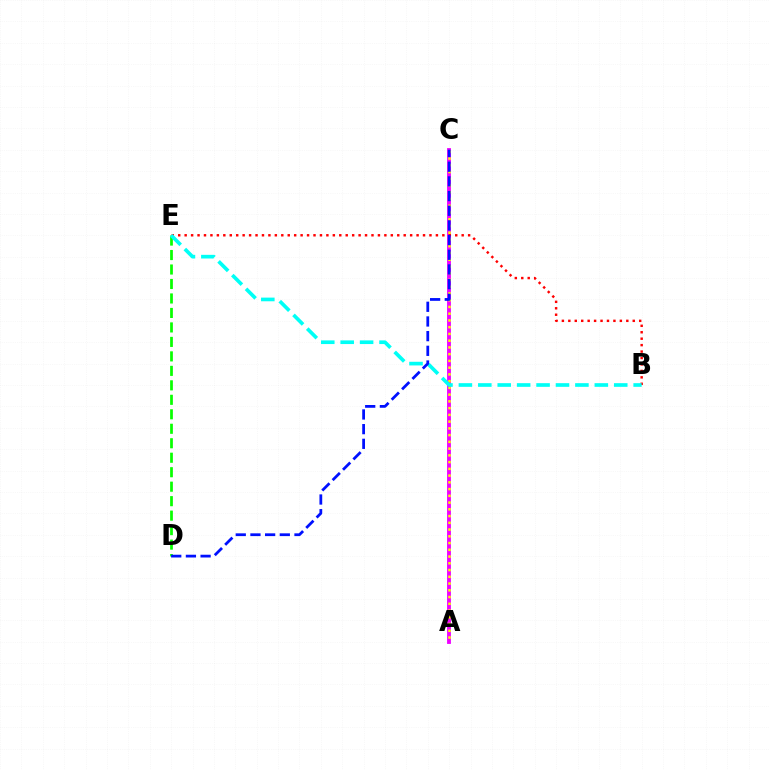{('A', 'C'): [{'color': '#ee00ff', 'line_style': 'solid', 'thickness': 2.76}, {'color': '#fcf500', 'line_style': 'dotted', 'thickness': 1.83}], ('B', 'E'): [{'color': '#ff0000', 'line_style': 'dotted', 'thickness': 1.75}, {'color': '#00fff6', 'line_style': 'dashed', 'thickness': 2.64}], ('D', 'E'): [{'color': '#08ff00', 'line_style': 'dashed', 'thickness': 1.97}], ('C', 'D'): [{'color': '#0010ff', 'line_style': 'dashed', 'thickness': 1.99}]}